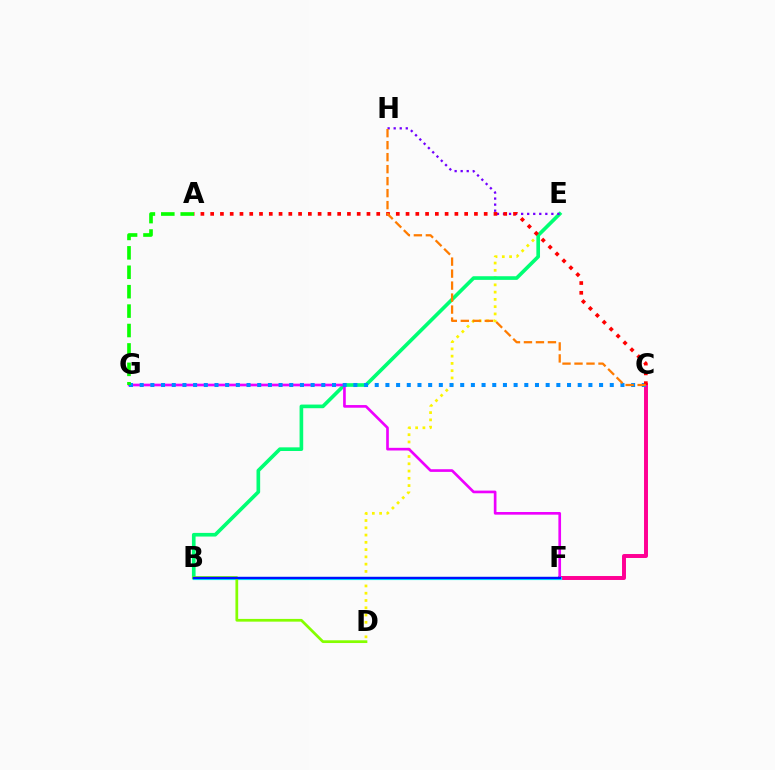{('D', 'E'): [{'color': '#fcf500', 'line_style': 'dotted', 'thickness': 1.98}], ('C', 'F'): [{'color': '#ff0094', 'line_style': 'solid', 'thickness': 2.85}], ('B', 'E'): [{'color': '#00ff74', 'line_style': 'solid', 'thickness': 2.63}], ('F', 'G'): [{'color': '#ee00ff', 'line_style': 'solid', 'thickness': 1.92}], ('C', 'G'): [{'color': '#008cff', 'line_style': 'dotted', 'thickness': 2.9}], ('E', 'H'): [{'color': '#7200ff', 'line_style': 'dotted', 'thickness': 1.64}], ('B', 'F'): [{'color': '#00fff6', 'line_style': 'solid', 'thickness': 2.28}, {'color': '#0010ff', 'line_style': 'solid', 'thickness': 1.71}], ('A', 'C'): [{'color': '#ff0000', 'line_style': 'dotted', 'thickness': 2.65}], ('A', 'G'): [{'color': '#08ff00', 'line_style': 'dashed', 'thickness': 2.64}], ('C', 'H'): [{'color': '#ff7c00', 'line_style': 'dashed', 'thickness': 1.63}], ('B', 'D'): [{'color': '#84ff00', 'line_style': 'solid', 'thickness': 1.97}]}